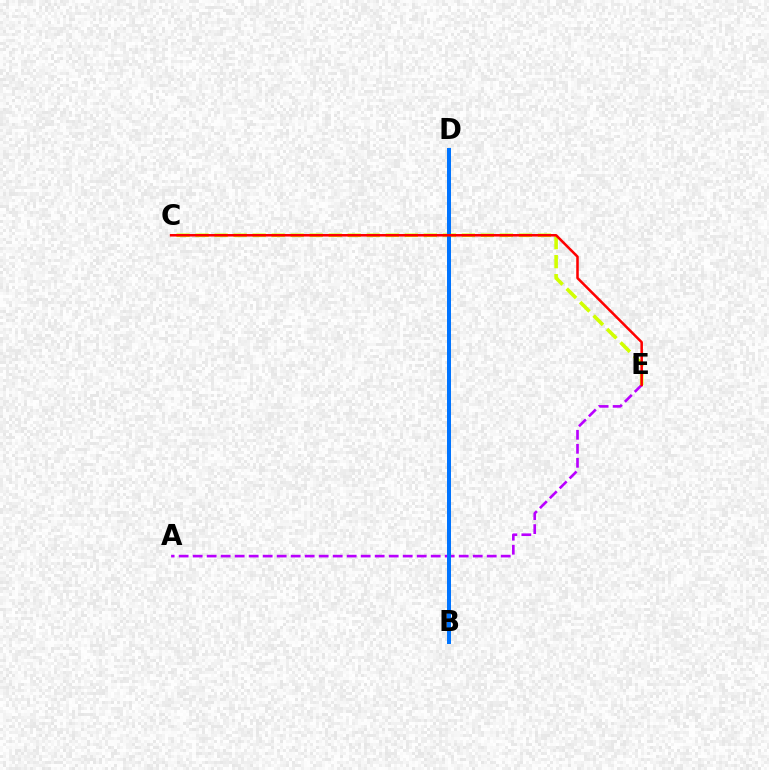{('A', 'E'): [{'color': '#b900ff', 'line_style': 'dashed', 'thickness': 1.9}], ('B', 'D'): [{'color': '#00ff5c', 'line_style': 'dashed', 'thickness': 1.64}, {'color': '#0074ff', 'line_style': 'solid', 'thickness': 2.87}], ('C', 'E'): [{'color': '#d1ff00', 'line_style': 'dashed', 'thickness': 2.58}, {'color': '#ff0000', 'line_style': 'solid', 'thickness': 1.83}]}